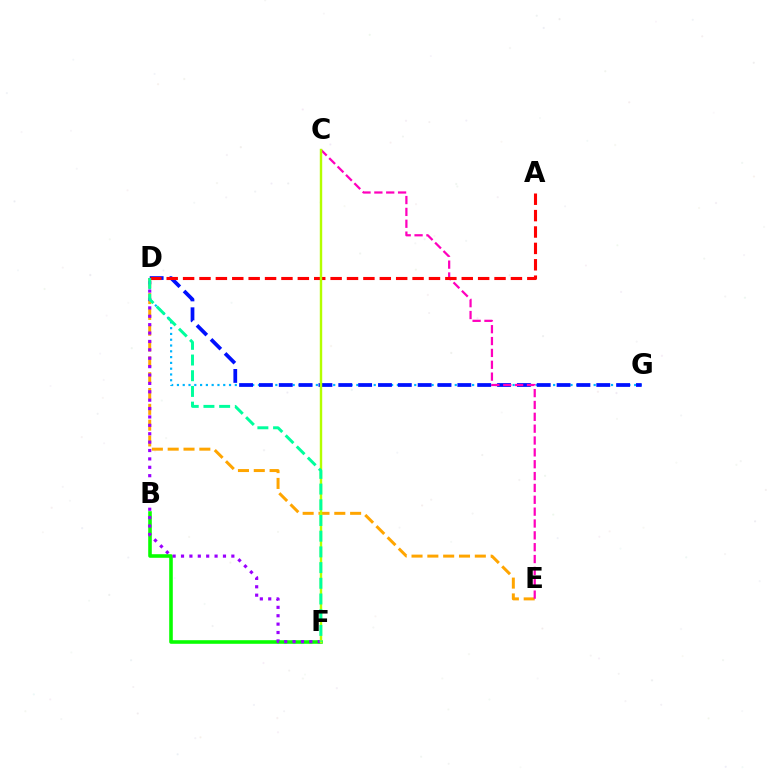{('D', 'G'): [{'color': '#00b5ff', 'line_style': 'dotted', 'thickness': 1.57}, {'color': '#0010ff', 'line_style': 'dashed', 'thickness': 2.7}], ('B', 'F'): [{'color': '#08ff00', 'line_style': 'solid', 'thickness': 2.58}], ('D', 'E'): [{'color': '#ffa500', 'line_style': 'dashed', 'thickness': 2.15}], ('D', 'F'): [{'color': '#9b00ff', 'line_style': 'dotted', 'thickness': 2.28}, {'color': '#00ff9d', 'line_style': 'dashed', 'thickness': 2.13}], ('C', 'E'): [{'color': '#ff00bd', 'line_style': 'dashed', 'thickness': 1.61}], ('A', 'D'): [{'color': '#ff0000', 'line_style': 'dashed', 'thickness': 2.23}], ('C', 'F'): [{'color': '#b3ff00', 'line_style': 'solid', 'thickness': 1.74}]}